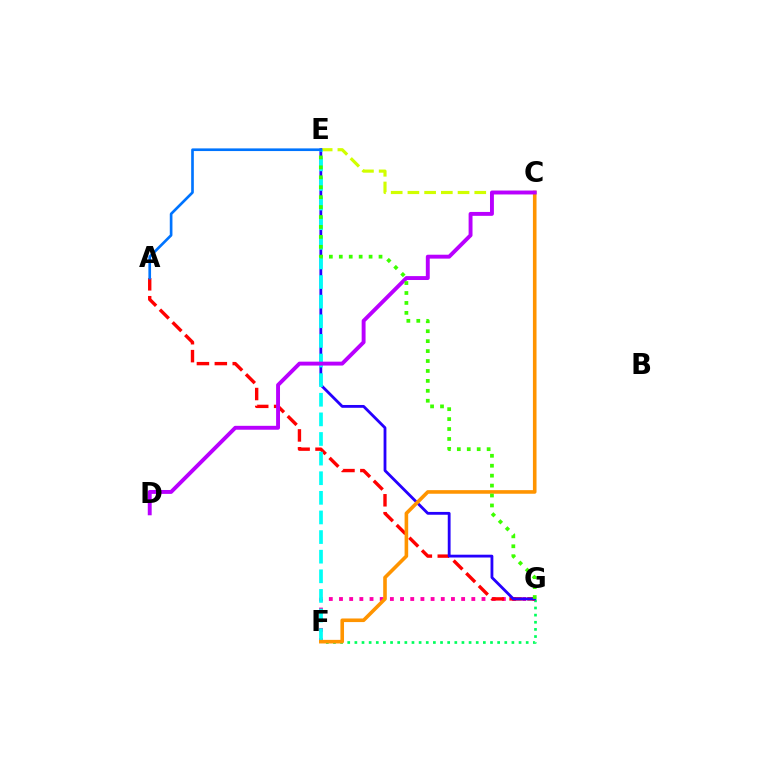{('F', 'G'): [{'color': '#00ff5c', 'line_style': 'dotted', 'thickness': 1.94}, {'color': '#ff00ac', 'line_style': 'dotted', 'thickness': 2.77}], ('A', 'G'): [{'color': '#ff0000', 'line_style': 'dashed', 'thickness': 2.43}], ('C', 'E'): [{'color': '#d1ff00', 'line_style': 'dashed', 'thickness': 2.27}], ('E', 'G'): [{'color': '#2500ff', 'line_style': 'solid', 'thickness': 2.03}, {'color': '#3dff00', 'line_style': 'dotted', 'thickness': 2.7}], ('E', 'F'): [{'color': '#00fff6', 'line_style': 'dashed', 'thickness': 2.66}], ('C', 'F'): [{'color': '#ff9400', 'line_style': 'solid', 'thickness': 2.59}], ('C', 'D'): [{'color': '#b900ff', 'line_style': 'solid', 'thickness': 2.81}], ('A', 'E'): [{'color': '#0074ff', 'line_style': 'solid', 'thickness': 1.92}]}